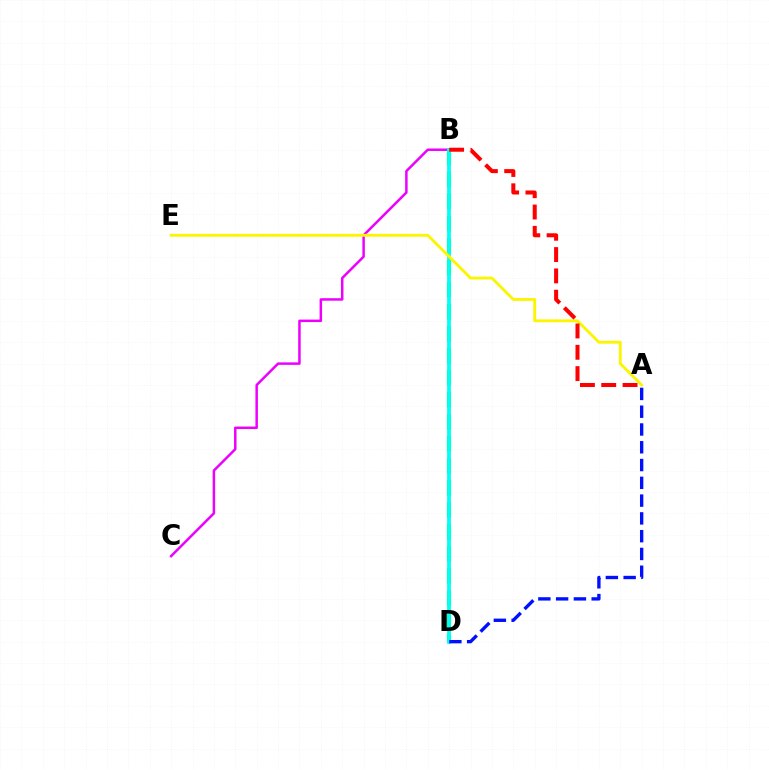{('B', 'D'): [{'color': '#08ff00', 'line_style': 'dashed', 'thickness': 2.99}, {'color': '#00fff6', 'line_style': 'solid', 'thickness': 2.7}], ('B', 'C'): [{'color': '#ee00ff', 'line_style': 'solid', 'thickness': 1.79}], ('A', 'E'): [{'color': '#fcf500', 'line_style': 'solid', 'thickness': 2.06}], ('A', 'B'): [{'color': '#ff0000', 'line_style': 'dashed', 'thickness': 2.9}], ('A', 'D'): [{'color': '#0010ff', 'line_style': 'dashed', 'thickness': 2.42}]}